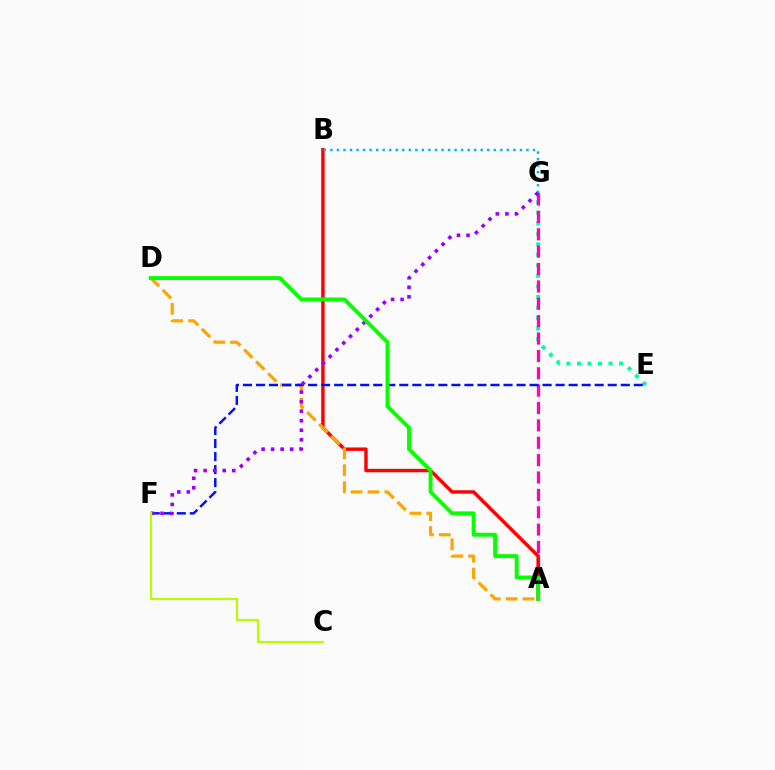{('E', 'G'): [{'color': '#00ff9d', 'line_style': 'dotted', 'thickness': 2.86}], ('A', 'G'): [{'color': '#ff00bd', 'line_style': 'dashed', 'thickness': 2.36}], ('A', 'B'): [{'color': '#ff0000', 'line_style': 'solid', 'thickness': 2.47}], ('A', 'D'): [{'color': '#ffa500', 'line_style': 'dashed', 'thickness': 2.3}, {'color': '#08ff00', 'line_style': 'solid', 'thickness': 2.81}], ('E', 'F'): [{'color': '#0010ff', 'line_style': 'dashed', 'thickness': 1.77}], ('B', 'G'): [{'color': '#00b5ff', 'line_style': 'dotted', 'thickness': 1.78}], ('F', 'G'): [{'color': '#9b00ff', 'line_style': 'dotted', 'thickness': 2.59}], ('C', 'F'): [{'color': '#b3ff00', 'line_style': 'solid', 'thickness': 1.57}]}